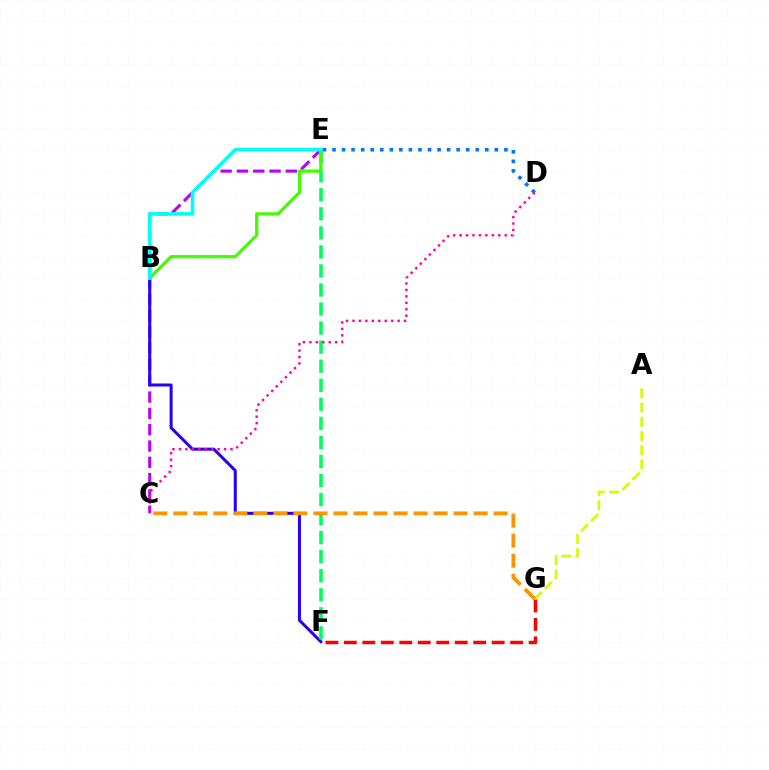{('F', 'G'): [{'color': '#ff0000', 'line_style': 'dashed', 'thickness': 2.51}], ('C', 'E'): [{'color': '#b900ff', 'line_style': 'dashed', 'thickness': 2.22}], ('B', 'F'): [{'color': '#2500ff', 'line_style': 'solid', 'thickness': 2.17}], ('A', 'G'): [{'color': '#d1ff00', 'line_style': 'dashed', 'thickness': 1.93}], ('E', 'F'): [{'color': '#00ff5c', 'line_style': 'dashed', 'thickness': 2.59}], ('B', 'E'): [{'color': '#3dff00', 'line_style': 'solid', 'thickness': 2.32}, {'color': '#00fff6', 'line_style': 'solid', 'thickness': 2.54}], ('D', 'E'): [{'color': '#0074ff', 'line_style': 'dotted', 'thickness': 2.59}], ('C', 'G'): [{'color': '#ff9400', 'line_style': 'dashed', 'thickness': 2.72}], ('C', 'D'): [{'color': '#ff00ac', 'line_style': 'dotted', 'thickness': 1.75}]}